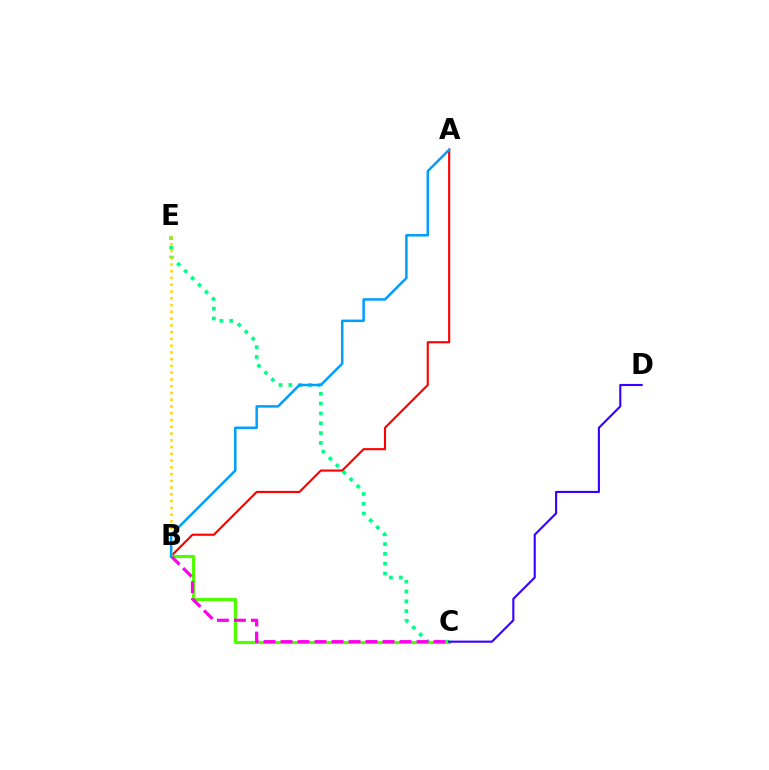{('C', 'E'): [{'color': '#00ff86', 'line_style': 'dotted', 'thickness': 2.67}], ('B', 'C'): [{'color': '#4fff00', 'line_style': 'solid', 'thickness': 2.28}, {'color': '#ff00ed', 'line_style': 'dashed', 'thickness': 2.31}], ('A', 'B'): [{'color': '#ff0000', 'line_style': 'solid', 'thickness': 1.54}, {'color': '#009eff', 'line_style': 'solid', 'thickness': 1.8}], ('C', 'D'): [{'color': '#3700ff', 'line_style': 'solid', 'thickness': 1.52}], ('B', 'E'): [{'color': '#ffd500', 'line_style': 'dotted', 'thickness': 1.84}]}